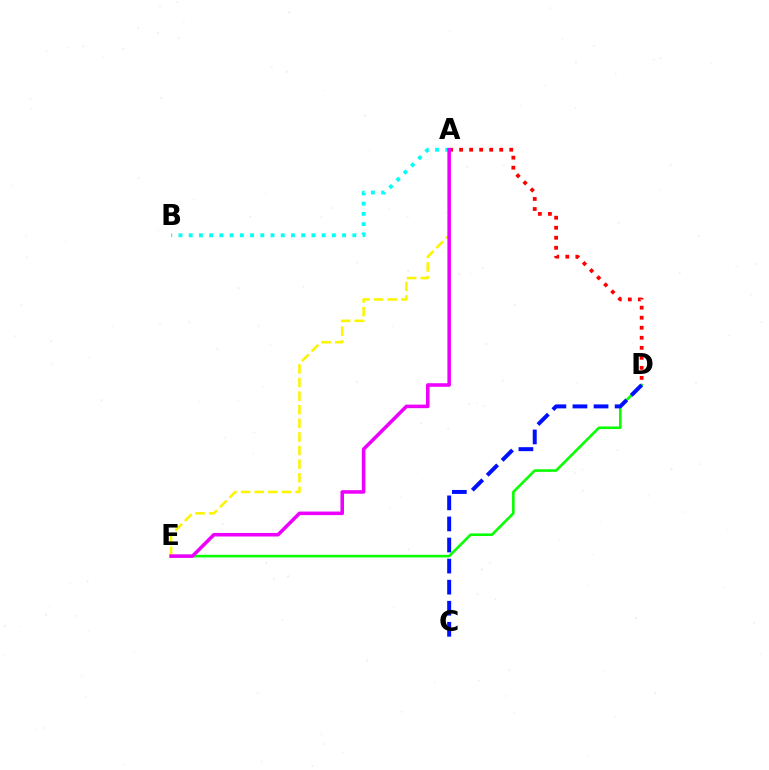{('D', 'E'): [{'color': '#08ff00', 'line_style': 'solid', 'thickness': 1.87}], ('A', 'E'): [{'color': '#fcf500', 'line_style': 'dashed', 'thickness': 1.85}, {'color': '#ee00ff', 'line_style': 'solid', 'thickness': 2.56}], ('A', 'B'): [{'color': '#00fff6', 'line_style': 'dotted', 'thickness': 2.78}], ('A', 'D'): [{'color': '#ff0000', 'line_style': 'dotted', 'thickness': 2.73}], ('C', 'D'): [{'color': '#0010ff', 'line_style': 'dashed', 'thickness': 2.86}]}